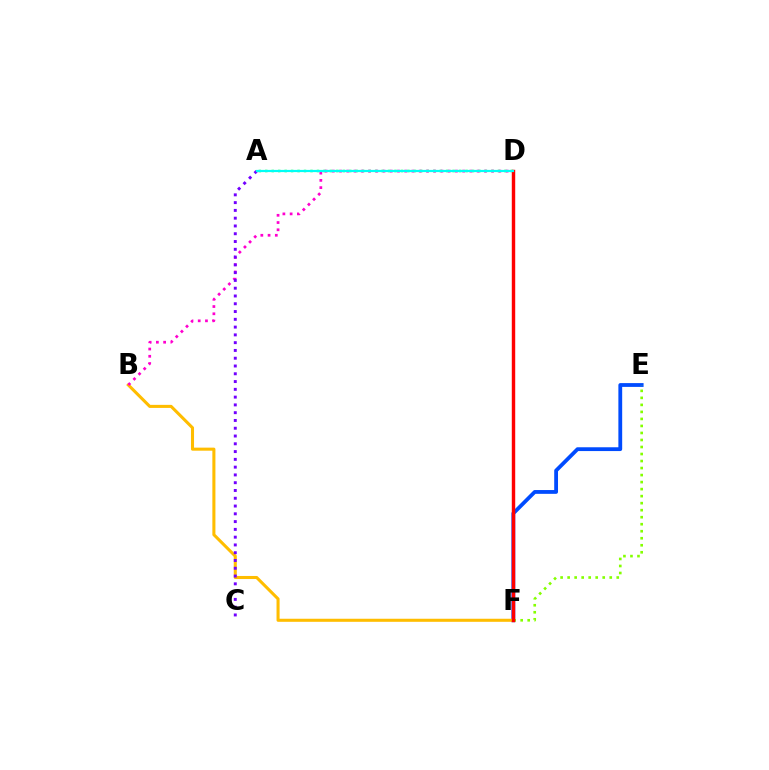{('E', 'F'): [{'color': '#004bff', 'line_style': 'solid', 'thickness': 2.74}, {'color': '#84ff00', 'line_style': 'dotted', 'thickness': 1.91}], ('A', 'D'): [{'color': '#00ff39', 'line_style': 'dotted', 'thickness': 1.76}, {'color': '#00fff6', 'line_style': 'solid', 'thickness': 1.58}], ('B', 'F'): [{'color': '#ffbd00', 'line_style': 'solid', 'thickness': 2.2}], ('B', 'D'): [{'color': '#ff00cf', 'line_style': 'dotted', 'thickness': 1.97}], ('A', 'C'): [{'color': '#7200ff', 'line_style': 'dotted', 'thickness': 2.11}], ('D', 'F'): [{'color': '#ff0000', 'line_style': 'solid', 'thickness': 2.47}]}